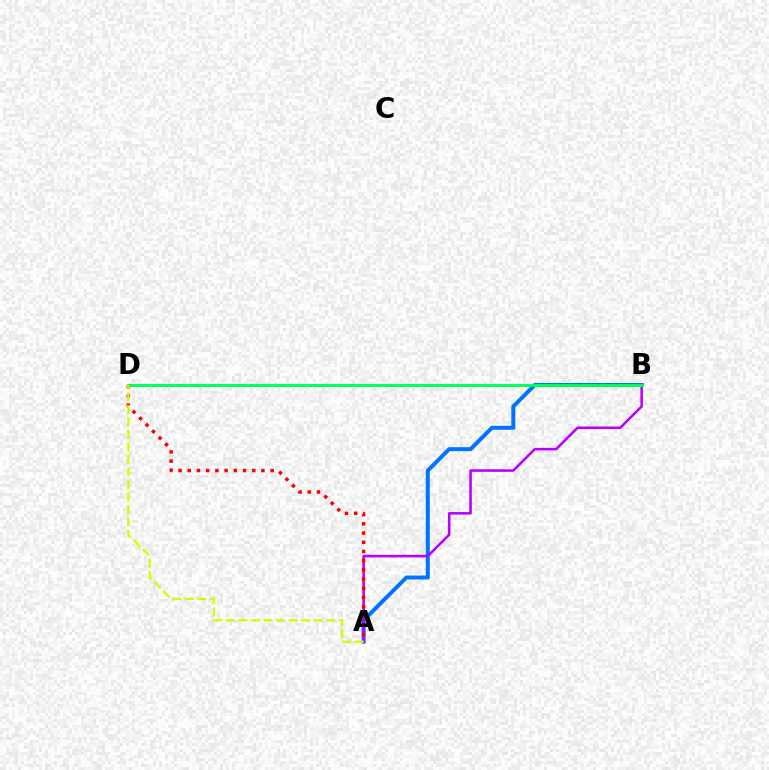{('A', 'B'): [{'color': '#0074ff', 'line_style': 'solid', 'thickness': 2.88}, {'color': '#b900ff', 'line_style': 'solid', 'thickness': 1.84}], ('A', 'D'): [{'color': '#ff0000', 'line_style': 'dotted', 'thickness': 2.5}, {'color': '#d1ff00', 'line_style': 'dashed', 'thickness': 1.7}], ('B', 'D'): [{'color': '#00ff5c', 'line_style': 'solid', 'thickness': 2.1}]}